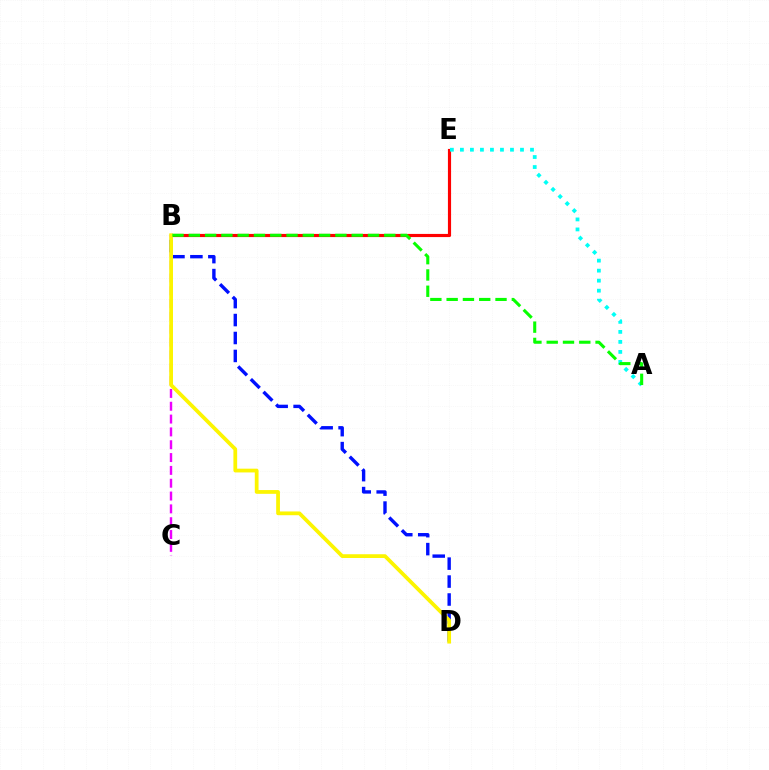{('B', 'C'): [{'color': '#ee00ff', 'line_style': 'dashed', 'thickness': 1.74}], ('B', 'E'): [{'color': '#ff0000', 'line_style': 'solid', 'thickness': 2.27}], ('B', 'D'): [{'color': '#0010ff', 'line_style': 'dashed', 'thickness': 2.44}, {'color': '#fcf500', 'line_style': 'solid', 'thickness': 2.7}], ('A', 'E'): [{'color': '#00fff6', 'line_style': 'dotted', 'thickness': 2.72}], ('A', 'B'): [{'color': '#08ff00', 'line_style': 'dashed', 'thickness': 2.21}]}